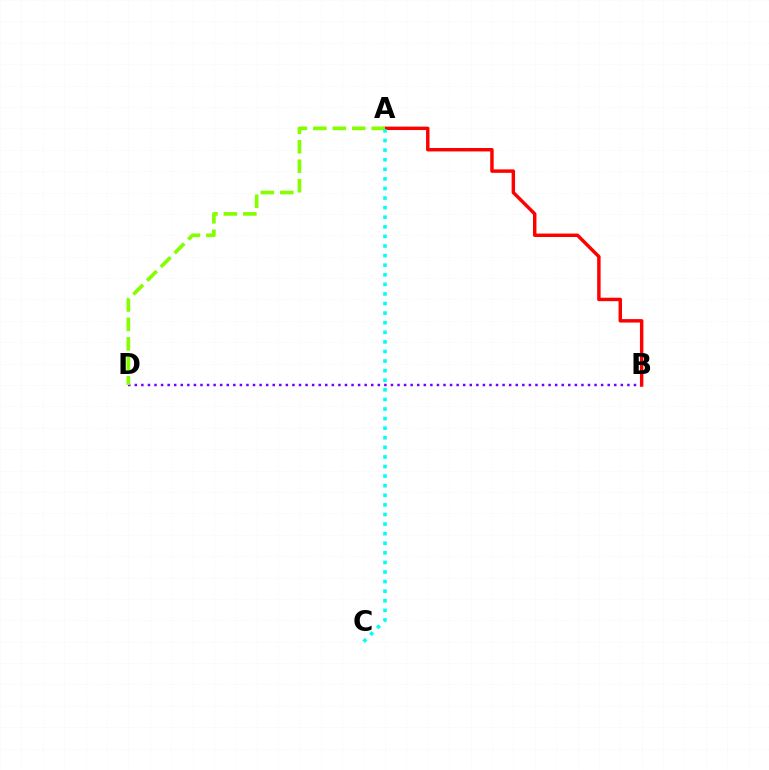{('B', 'D'): [{'color': '#7200ff', 'line_style': 'dotted', 'thickness': 1.78}], ('A', 'B'): [{'color': '#ff0000', 'line_style': 'solid', 'thickness': 2.48}], ('A', 'D'): [{'color': '#84ff00', 'line_style': 'dashed', 'thickness': 2.64}], ('A', 'C'): [{'color': '#00fff6', 'line_style': 'dotted', 'thickness': 2.61}]}